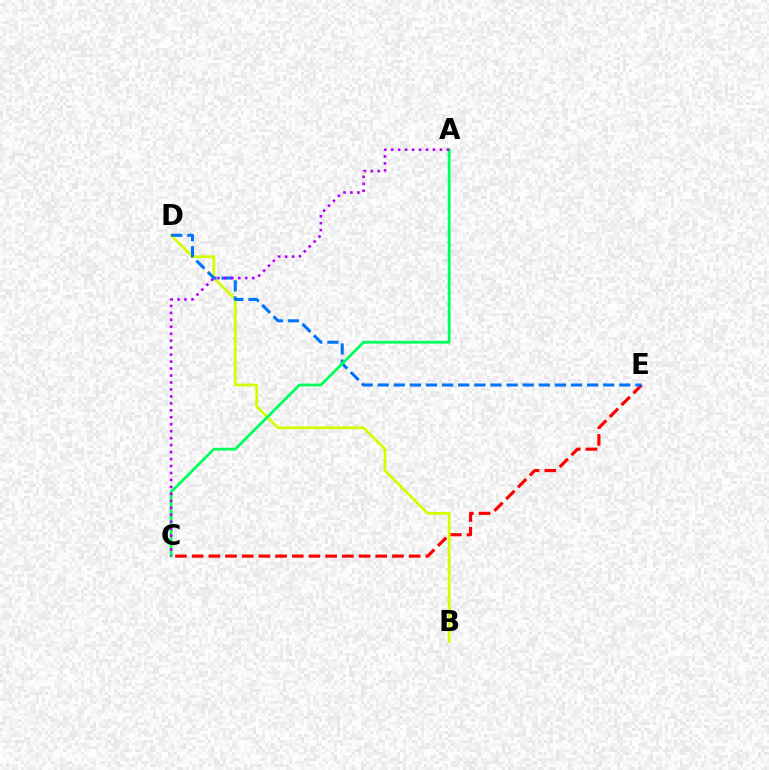{('C', 'E'): [{'color': '#ff0000', 'line_style': 'dashed', 'thickness': 2.27}], ('B', 'D'): [{'color': '#d1ff00', 'line_style': 'solid', 'thickness': 1.98}], ('D', 'E'): [{'color': '#0074ff', 'line_style': 'dashed', 'thickness': 2.19}], ('A', 'C'): [{'color': '#00ff5c', 'line_style': 'solid', 'thickness': 2.01}, {'color': '#b900ff', 'line_style': 'dotted', 'thickness': 1.89}]}